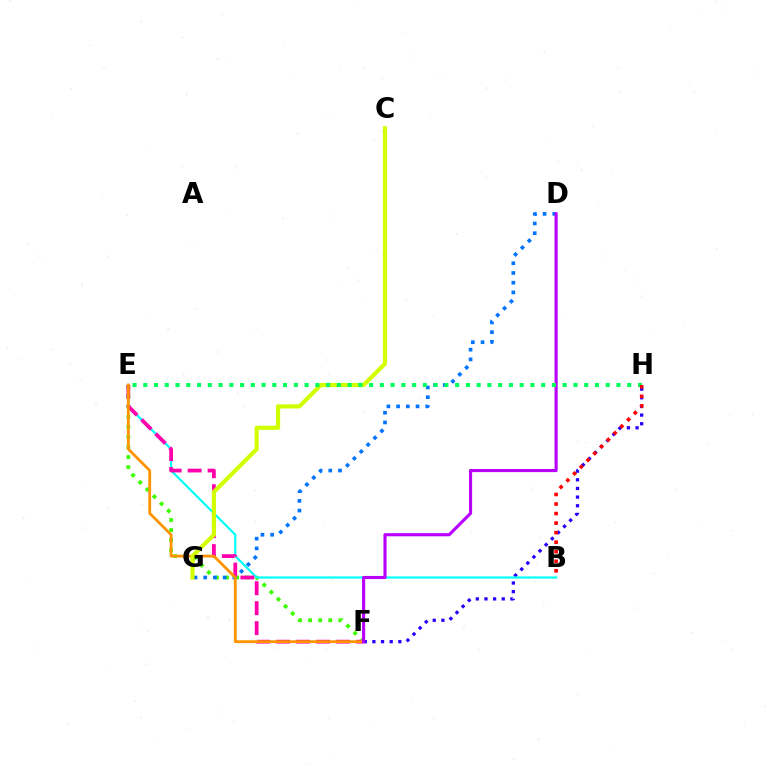{('E', 'F'): [{'color': '#3dff00', 'line_style': 'dotted', 'thickness': 2.74}, {'color': '#ff00ac', 'line_style': 'dashed', 'thickness': 2.71}, {'color': '#ff9400', 'line_style': 'solid', 'thickness': 2.02}], ('F', 'H'): [{'color': '#2500ff', 'line_style': 'dotted', 'thickness': 2.35}], ('B', 'E'): [{'color': '#00fff6', 'line_style': 'solid', 'thickness': 1.57}], ('D', 'G'): [{'color': '#0074ff', 'line_style': 'dotted', 'thickness': 2.64}], ('D', 'F'): [{'color': '#b900ff', 'line_style': 'solid', 'thickness': 2.25}], ('C', 'G'): [{'color': '#d1ff00', 'line_style': 'solid', 'thickness': 3.0}], ('E', 'H'): [{'color': '#00ff5c', 'line_style': 'dotted', 'thickness': 2.92}], ('B', 'H'): [{'color': '#ff0000', 'line_style': 'dotted', 'thickness': 2.59}]}